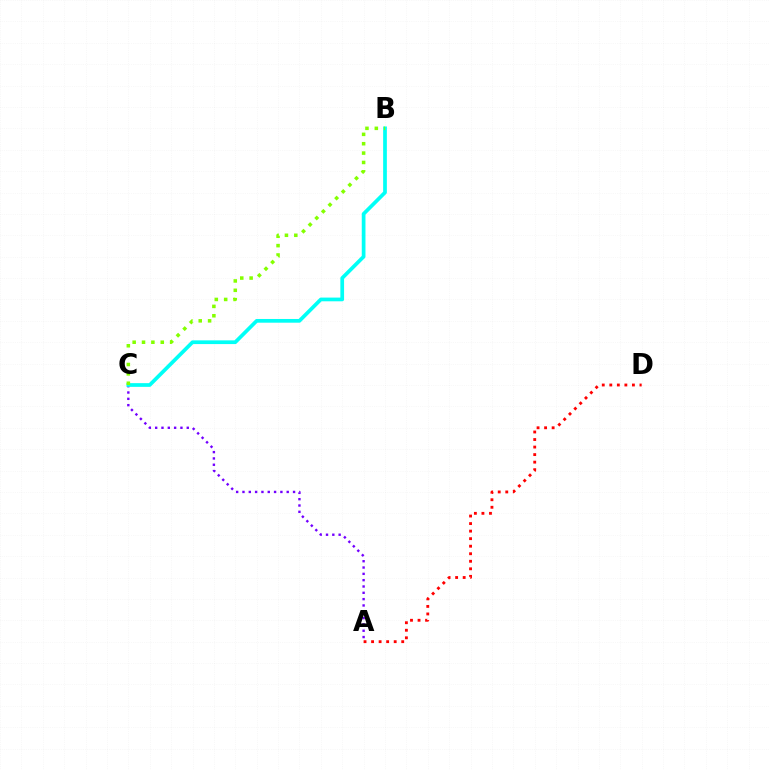{('A', 'C'): [{'color': '#7200ff', 'line_style': 'dotted', 'thickness': 1.72}], ('A', 'D'): [{'color': '#ff0000', 'line_style': 'dotted', 'thickness': 2.05}], ('B', 'C'): [{'color': '#00fff6', 'line_style': 'solid', 'thickness': 2.67}, {'color': '#84ff00', 'line_style': 'dotted', 'thickness': 2.54}]}